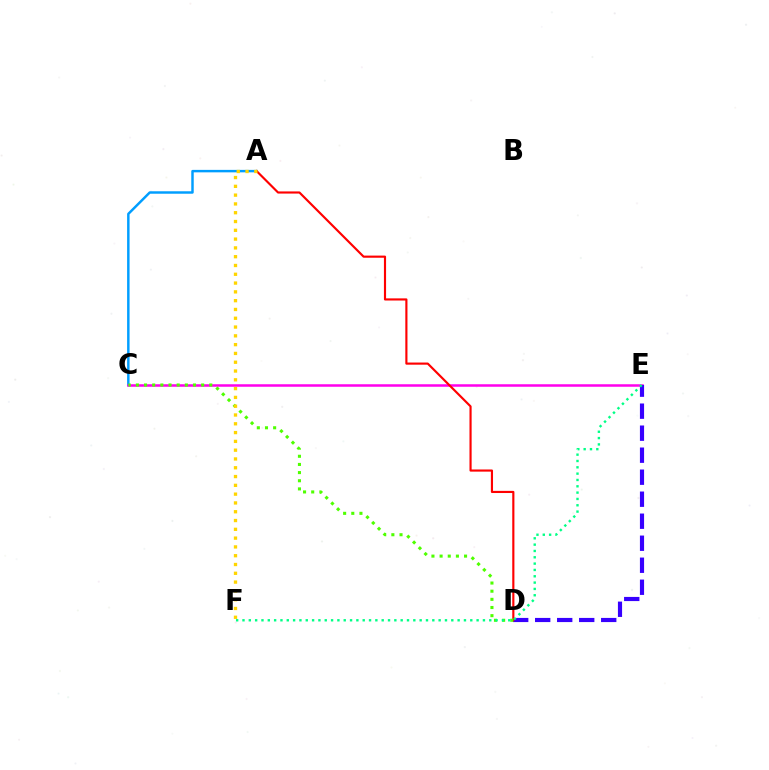{('A', 'C'): [{'color': '#009eff', 'line_style': 'solid', 'thickness': 1.77}], ('C', 'E'): [{'color': '#ff00ed', 'line_style': 'solid', 'thickness': 1.81}], ('D', 'E'): [{'color': '#3700ff', 'line_style': 'dashed', 'thickness': 2.99}], ('A', 'D'): [{'color': '#ff0000', 'line_style': 'solid', 'thickness': 1.55}], ('C', 'D'): [{'color': '#4fff00', 'line_style': 'dotted', 'thickness': 2.22}], ('E', 'F'): [{'color': '#00ff86', 'line_style': 'dotted', 'thickness': 1.72}], ('A', 'F'): [{'color': '#ffd500', 'line_style': 'dotted', 'thickness': 2.39}]}